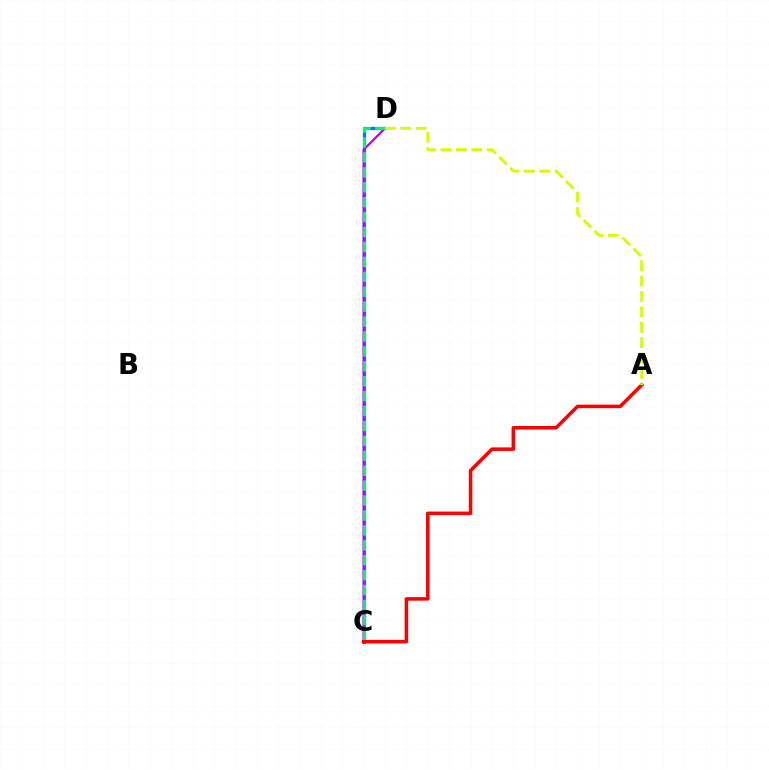{('C', 'D'): [{'color': '#0074ff', 'line_style': 'solid', 'thickness': 2.32}, {'color': '#b900ff', 'line_style': 'solid', 'thickness': 1.6}, {'color': '#00ff5c', 'line_style': 'dashed', 'thickness': 2.03}], ('A', 'C'): [{'color': '#ff0000', 'line_style': 'solid', 'thickness': 2.54}], ('A', 'D'): [{'color': '#d1ff00', 'line_style': 'dashed', 'thickness': 2.09}]}